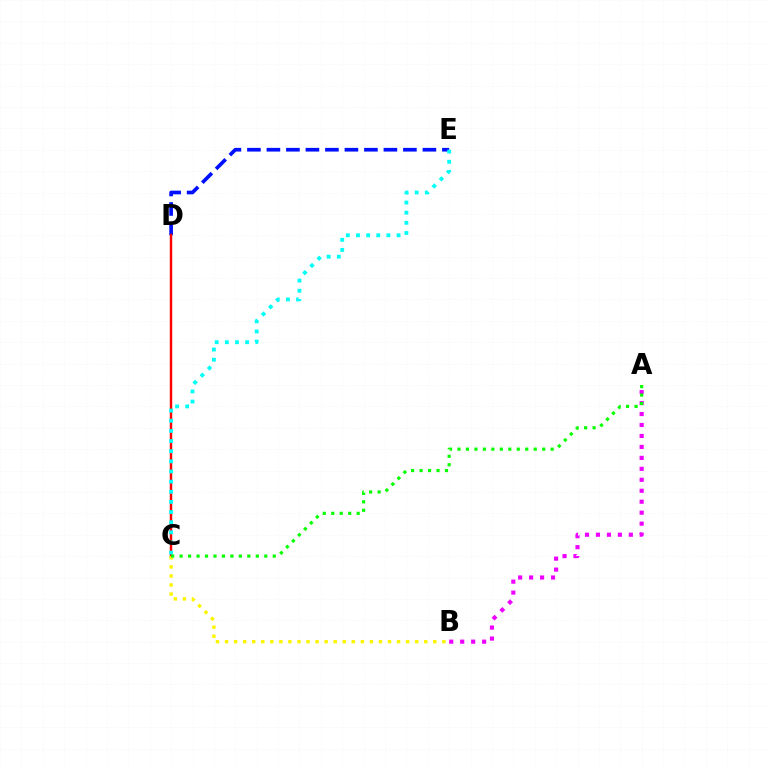{('D', 'E'): [{'color': '#0010ff', 'line_style': 'dashed', 'thickness': 2.65}], ('C', 'D'): [{'color': '#ff0000', 'line_style': 'solid', 'thickness': 1.75}], ('A', 'B'): [{'color': '#ee00ff', 'line_style': 'dotted', 'thickness': 2.98}], ('B', 'C'): [{'color': '#fcf500', 'line_style': 'dotted', 'thickness': 2.46}], ('C', 'E'): [{'color': '#00fff6', 'line_style': 'dotted', 'thickness': 2.76}], ('A', 'C'): [{'color': '#08ff00', 'line_style': 'dotted', 'thickness': 2.3}]}